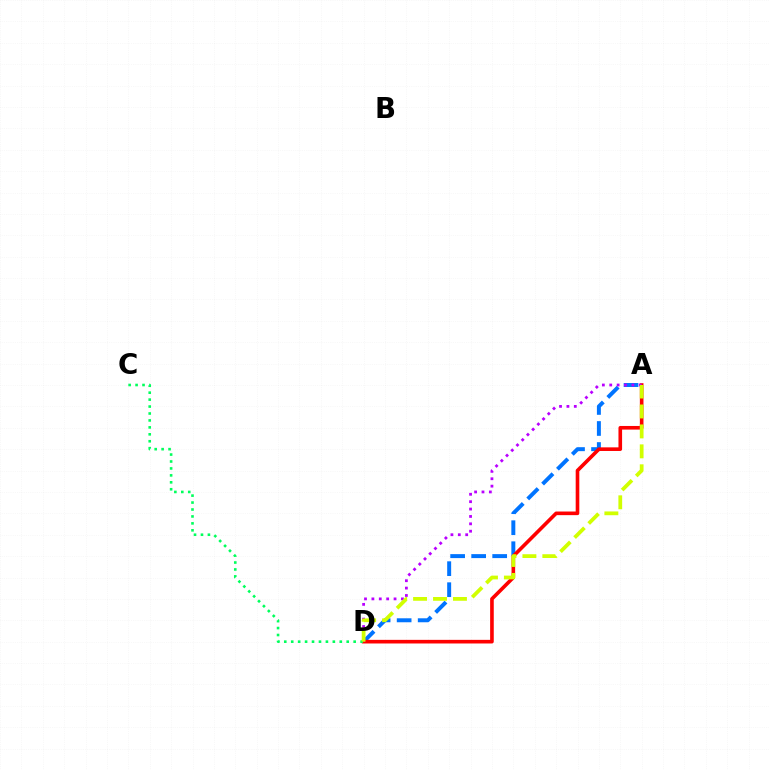{('A', 'D'): [{'color': '#0074ff', 'line_style': 'dashed', 'thickness': 2.86}, {'color': '#ff0000', 'line_style': 'solid', 'thickness': 2.61}, {'color': '#b900ff', 'line_style': 'dotted', 'thickness': 2.01}, {'color': '#d1ff00', 'line_style': 'dashed', 'thickness': 2.71}], ('C', 'D'): [{'color': '#00ff5c', 'line_style': 'dotted', 'thickness': 1.89}]}